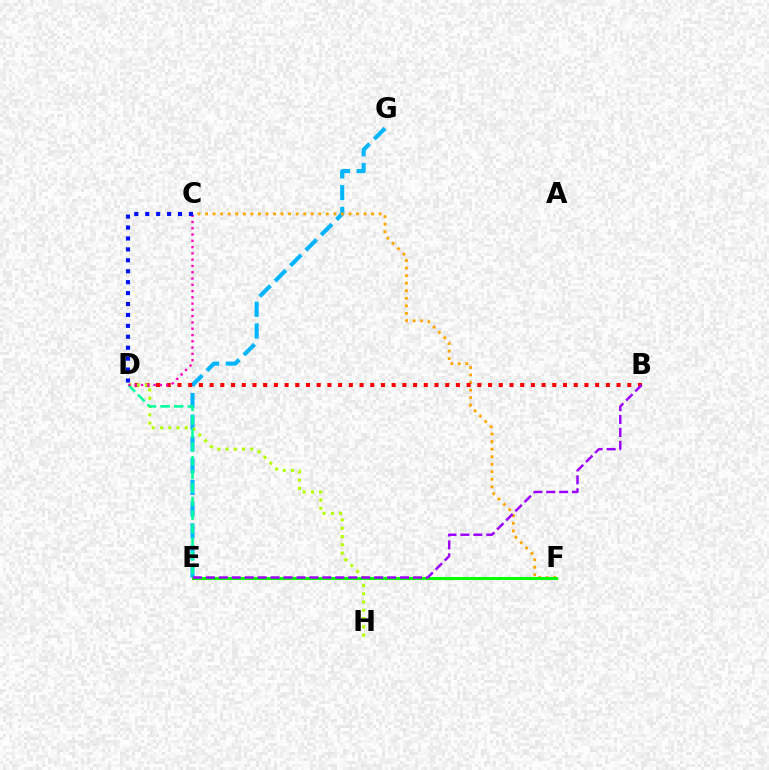{('E', 'G'): [{'color': '#00b5ff', 'line_style': 'dashed', 'thickness': 2.95}], ('C', 'F'): [{'color': '#ffa500', 'line_style': 'dotted', 'thickness': 2.05}], ('B', 'D'): [{'color': '#ff0000', 'line_style': 'dotted', 'thickness': 2.91}], ('D', 'H'): [{'color': '#b3ff00', 'line_style': 'dotted', 'thickness': 2.25}], ('E', 'F'): [{'color': '#08ff00', 'line_style': 'solid', 'thickness': 2.17}], ('D', 'E'): [{'color': '#00ff9d', 'line_style': 'dashed', 'thickness': 1.85}], ('C', 'D'): [{'color': '#ff00bd', 'line_style': 'dotted', 'thickness': 1.71}, {'color': '#0010ff', 'line_style': 'dotted', 'thickness': 2.97}], ('B', 'E'): [{'color': '#9b00ff', 'line_style': 'dashed', 'thickness': 1.76}]}